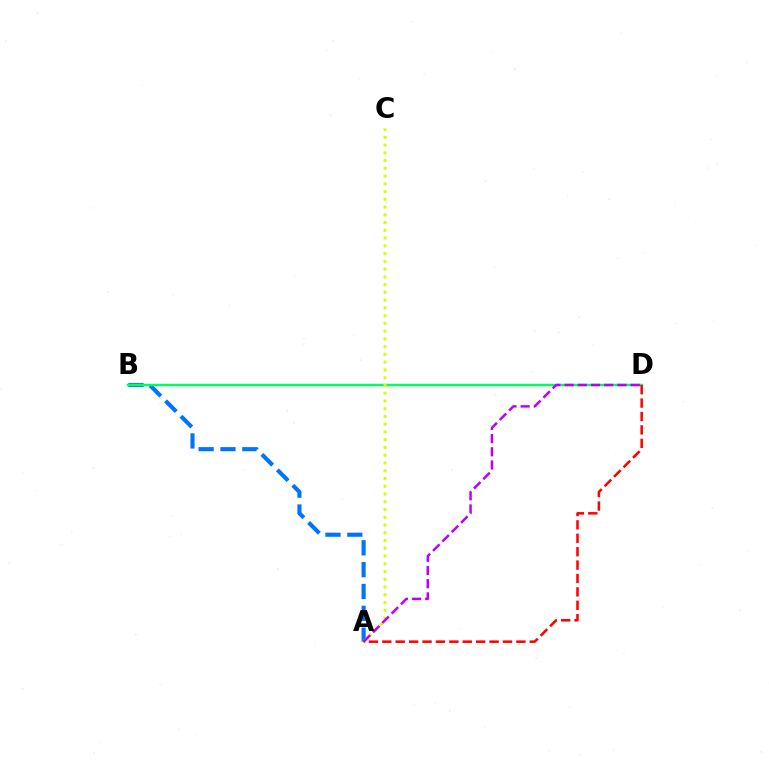{('A', 'B'): [{'color': '#0074ff', 'line_style': 'dashed', 'thickness': 2.97}], ('B', 'D'): [{'color': '#00ff5c', 'line_style': 'solid', 'thickness': 1.78}], ('A', 'C'): [{'color': '#d1ff00', 'line_style': 'dotted', 'thickness': 2.11}], ('A', 'D'): [{'color': '#b900ff', 'line_style': 'dashed', 'thickness': 1.79}, {'color': '#ff0000', 'line_style': 'dashed', 'thickness': 1.82}]}